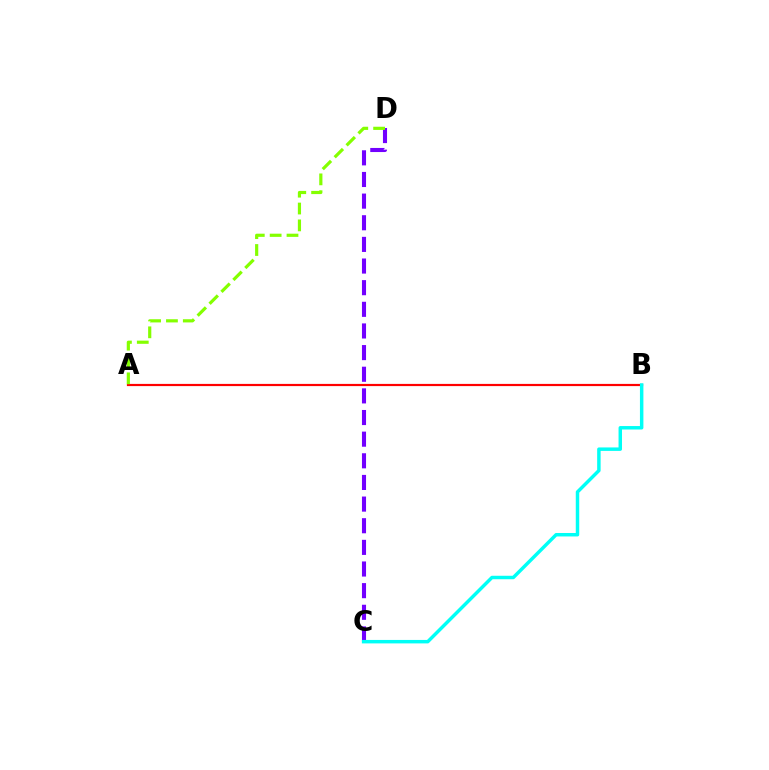{('A', 'B'): [{'color': '#ff0000', 'line_style': 'solid', 'thickness': 1.58}], ('C', 'D'): [{'color': '#7200ff', 'line_style': 'dashed', 'thickness': 2.94}], ('A', 'D'): [{'color': '#84ff00', 'line_style': 'dashed', 'thickness': 2.29}], ('B', 'C'): [{'color': '#00fff6', 'line_style': 'solid', 'thickness': 2.49}]}